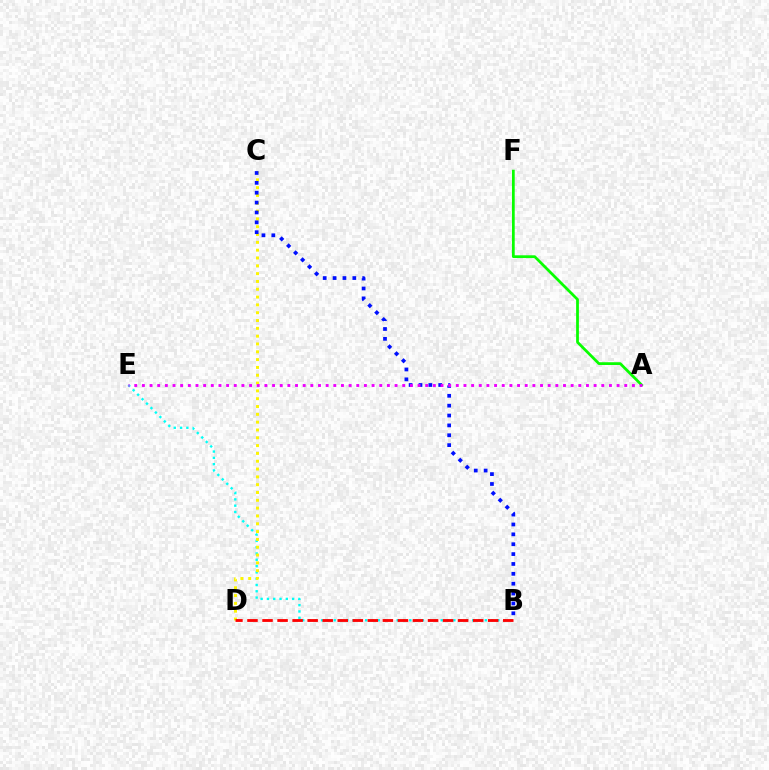{('B', 'E'): [{'color': '#00fff6', 'line_style': 'dotted', 'thickness': 1.71}], ('C', 'D'): [{'color': '#fcf500', 'line_style': 'dotted', 'thickness': 2.12}], ('B', 'C'): [{'color': '#0010ff', 'line_style': 'dotted', 'thickness': 2.68}], ('A', 'F'): [{'color': '#08ff00', 'line_style': 'solid', 'thickness': 1.98}], ('B', 'D'): [{'color': '#ff0000', 'line_style': 'dashed', 'thickness': 2.04}], ('A', 'E'): [{'color': '#ee00ff', 'line_style': 'dotted', 'thickness': 2.08}]}